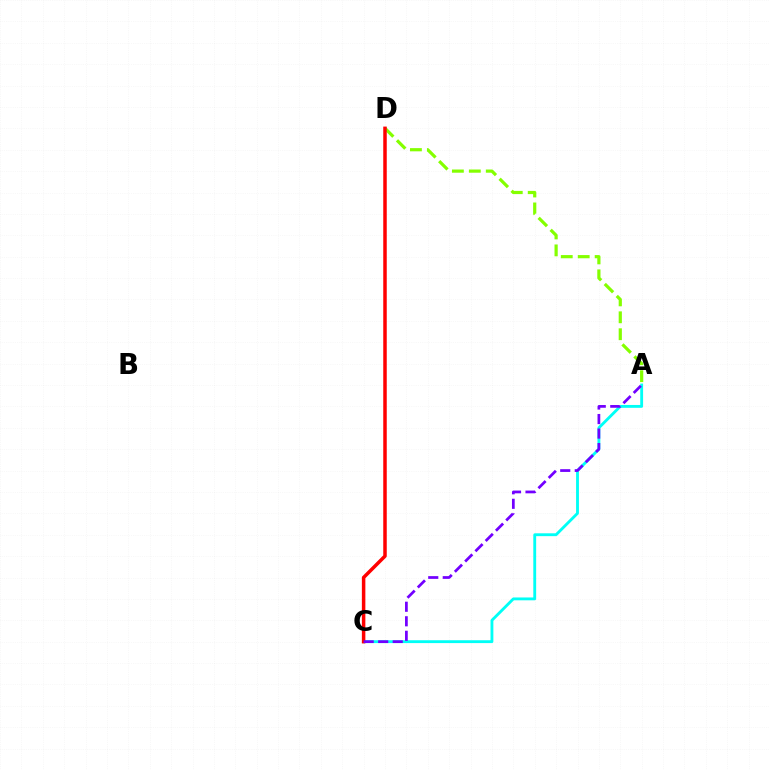{('A', 'C'): [{'color': '#00fff6', 'line_style': 'solid', 'thickness': 2.05}, {'color': '#7200ff', 'line_style': 'dashed', 'thickness': 1.97}], ('A', 'D'): [{'color': '#84ff00', 'line_style': 'dashed', 'thickness': 2.3}], ('C', 'D'): [{'color': '#ff0000', 'line_style': 'solid', 'thickness': 2.52}]}